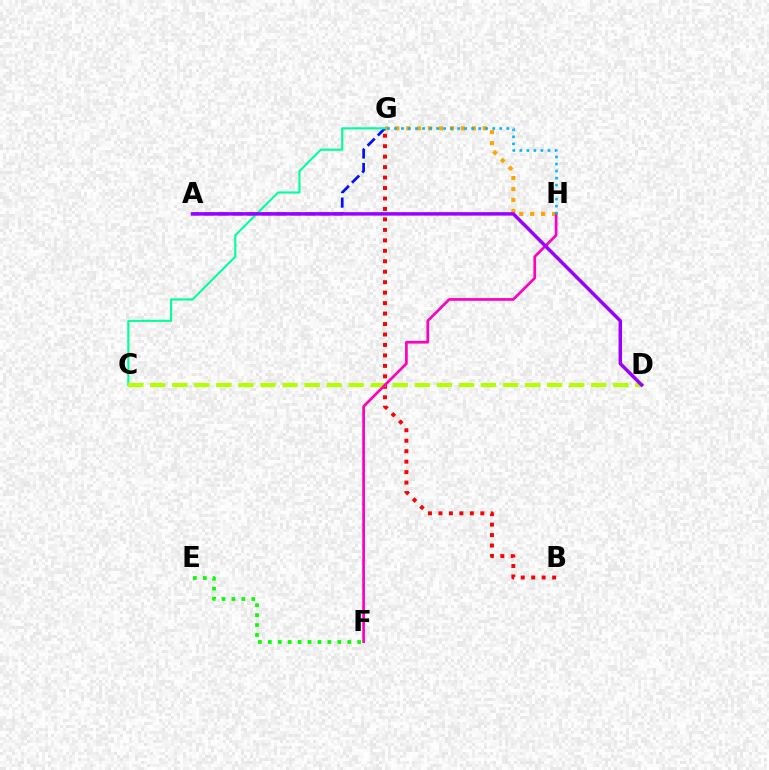{('G', 'H'): [{'color': '#ffa500', 'line_style': 'dotted', 'thickness': 2.97}, {'color': '#00b5ff', 'line_style': 'dotted', 'thickness': 1.91}], ('A', 'G'): [{'color': '#0010ff', 'line_style': 'dashed', 'thickness': 1.97}], ('B', 'G'): [{'color': '#ff0000', 'line_style': 'dotted', 'thickness': 2.84}], ('C', 'G'): [{'color': '#00ff9d', 'line_style': 'solid', 'thickness': 1.53}], ('C', 'D'): [{'color': '#b3ff00', 'line_style': 'dashed', 'thickness': 3.0}], ('F', 'H'): [{'color': '#ff00bd', 'line_style': 'solid', 'thickness': 1.95}], ('E', 'F'): [{'color': '#08ff00', 'line_style': 'dotted', 'thickness': 2.7}], ('A', 'D'): [{'color': '#9b00ff', 'line_style': 'solid', 'thickness': 2.5}]}